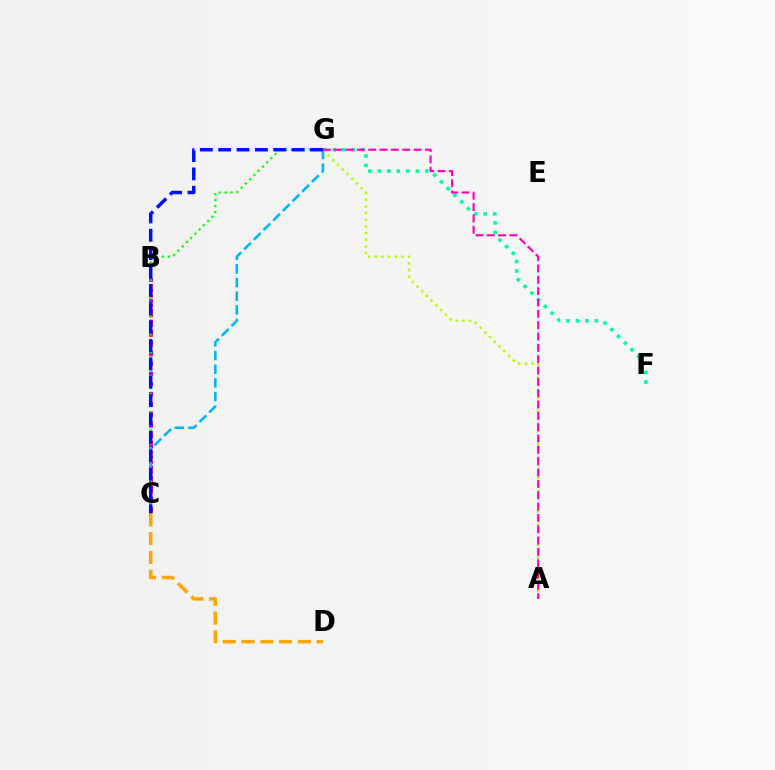{('B', 'C'): [{'color': '#ff0000', 'line_style': 'dotted', 'thickness': 2.66}, {'color': '#9b00ff', 'line_style': 'dotted', 'thickness': 2.83}], ('F', 'G'): [{'color': '#00ff9d', 'line_style': 'dotted', 'thickness': 2.58}], ('A', 'G'): [{'color': '#b3ff00', 'line_style': 'dotted', 'thickness': 1.81}, {'color': '#ff00bd', 'line_style': 'dashed', 'thickness': 1.54}], ('C', 'D'): [{'color': '#ffa500', 'line_style': 'dashed', 'thickness': 2.55}], ('C', 'G'): [{'color': '#08ff00', 'line_style': 'dotted', 'thickness': 1.63}, {'color': '#00b5ff', 'line_style': 'dashed', 'thickness': 1.86}, {'color': '#0010ff', 'line_style': 'dashed', 'thickness': 2.5}]}